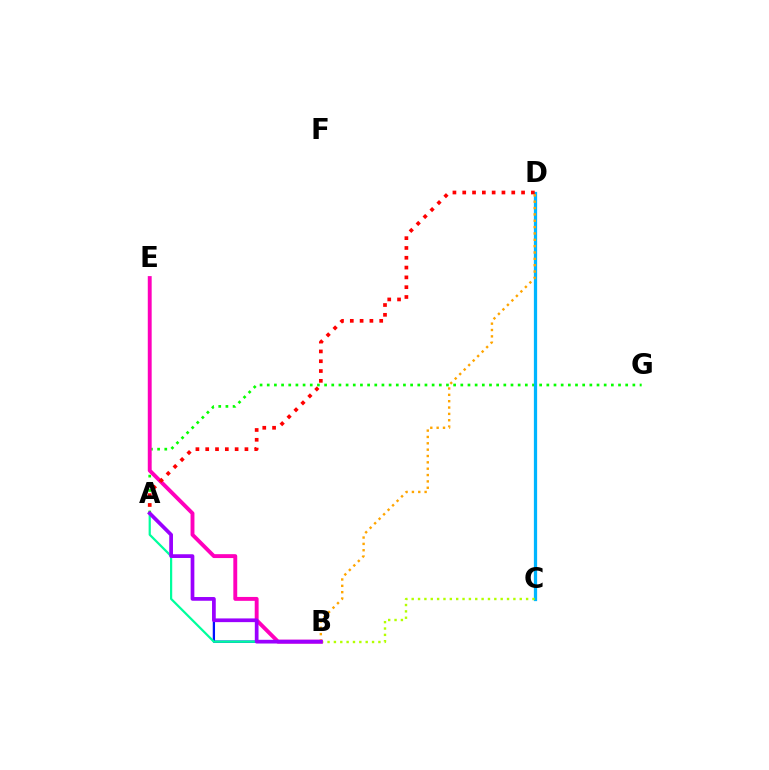{('A', 'B'): [{'color': '#0010ff', 'line_style': 'solid', 'thickness': 1.64}, {'color': '#00ff9d', 'line_style': 'solid', 'thickness': 1.6}, {'color': '#9b00ff', 'line_style': 'solid', 'thickness': 2.67}], ('A', 'G'): [{'color': '#08ff00', 'line_style': 'dotted', 'thickness': 1.95}], ('C', 'D'): [{'color': '#00b5ff', 'line_style': 'solid', 'thickness': 2.34}], ('B', 'C'): [{'color': '#b3ff00', 'line_style': 'dotted', 'thickness': 1.73}], ('B', 'E'): [{'color': '#ff00bd', 'line_style': 'solid', 'thickness': 2.8}], ('A', 'D'): [{'color': '#ff0000', 'line_style': 'dotted', 'thickness': 2.66}], ('B', 'D'): [{'color': '#ffa500', 'line_style': 'dotted', 'thickness': 1.73}]}